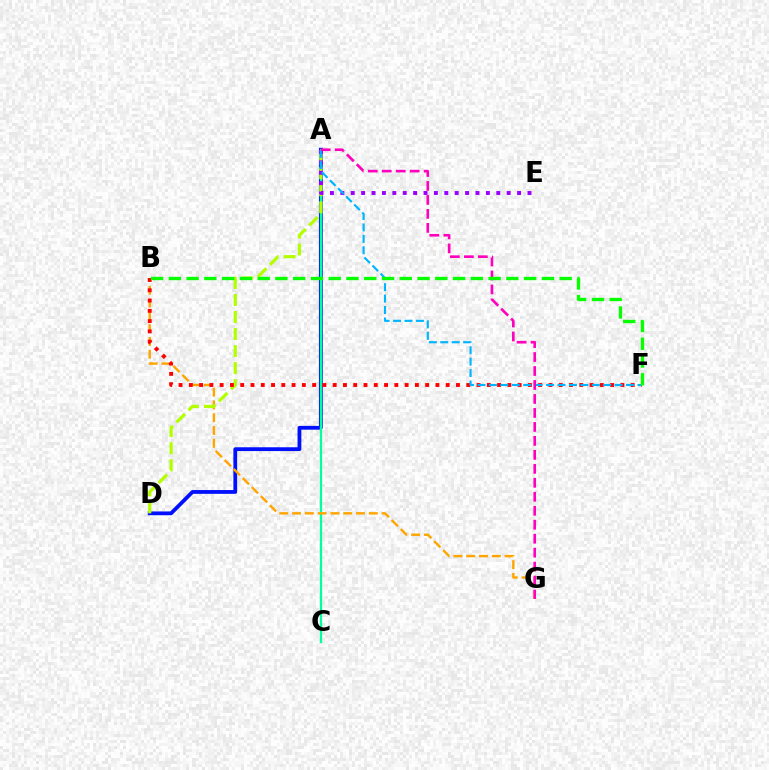{('A', 'D'): [{'color': '#0010ff', 'line_style': 'solid', 'thickness': 2.74}, {'color': '#b3ff00', 'line_style': 'dashed', 'thickness': 2.31}], ('A', 'C'): [{'color': '#00ff9d', 'line_style': 'solid', 'thickness': 1.62}], ('B', 'G'): [{'color': '#ffa500', 'line_style': 'dashed', 'thickness': 1.74}], ('B', 'F'): [{'color': '#ff0000', 'line_style': 'dotted', 'thickness': 2.79}, {'color': '#08ff00', 'line_style': 'dashed', 'thickness': 2.41}], ('A', 'E'): [{'color': '#9b00ff', 'line_style': 'dotted', 'thickness': 2.82}], ('A', 'F'): [{'color': '#00b5ff', 'line_style': 'dashed', 'thickness': 1.55}], ('A', 'G'): [{'color': '#ff00bd', 'line_style': 'dashed', 'thickness': 1.9}]}